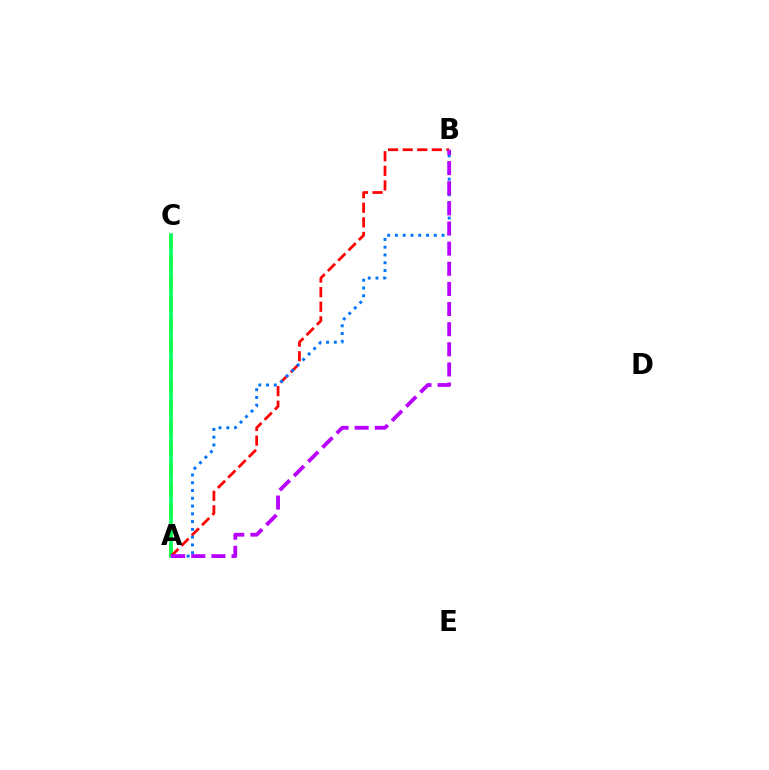{('A', 'C'): [{'color': '#d1ff00', 'line_style': 'dashed', 'thickness': 2.8}, {'color': '#00ff5c', 'line_style': 'solid', 'thickness': 2.58}], ('A', 'B'): [{'color': '#ff0000', 'line_style': 'dashed', 'thickness': 1.98}, {'color': '#0074ff', 'line_style': 'dotted', 'thickness': 2.11}, {'color': '#b900ff', 'line_style': 'dashed', 'thickness': 2.73}]}